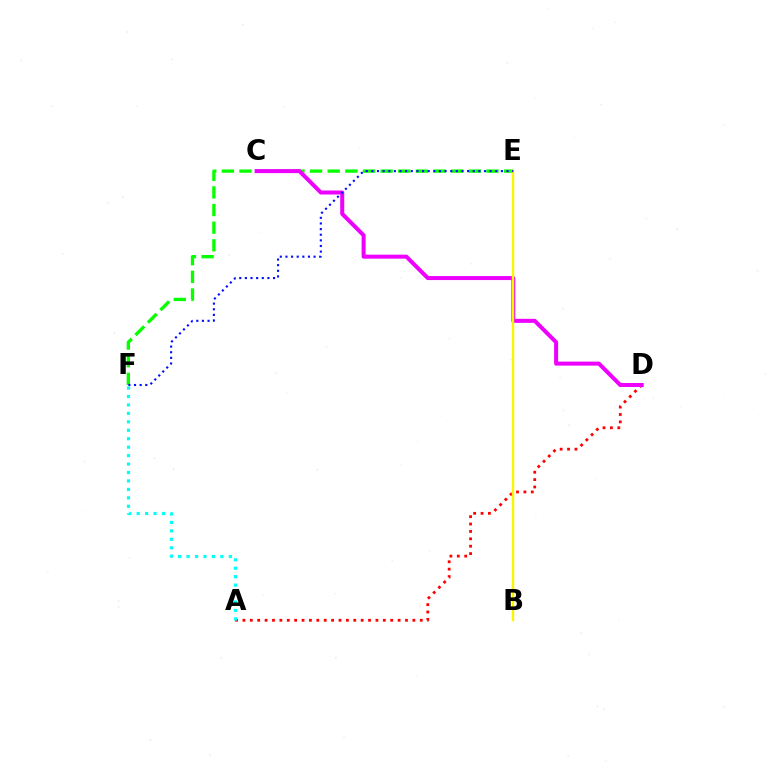{('A', 'D'): [{'color': '#ff0000', 'line_style': 'dotted', 'thickness': 2.01}], ('E', 'F'): [{'color': '#08ff00', 'line_style': 'dashed', 'thickness': 2.4}, {'color': '#0010ff', 'line_style': 'dotted', 'thickness': 1.53}], ('C', 'D'): [{'color': '#ee00ff', 'line_style': 'solid', 'thickness': 2.89}], ('A', 'F'): [{'color': '#00fff6', 'line_style': 'dotted', 'thickness': 2.3}], ('B', 'E'): [{'color': '#fcf500', 'line_style': 'solid', 'thickness': 1.75}]}